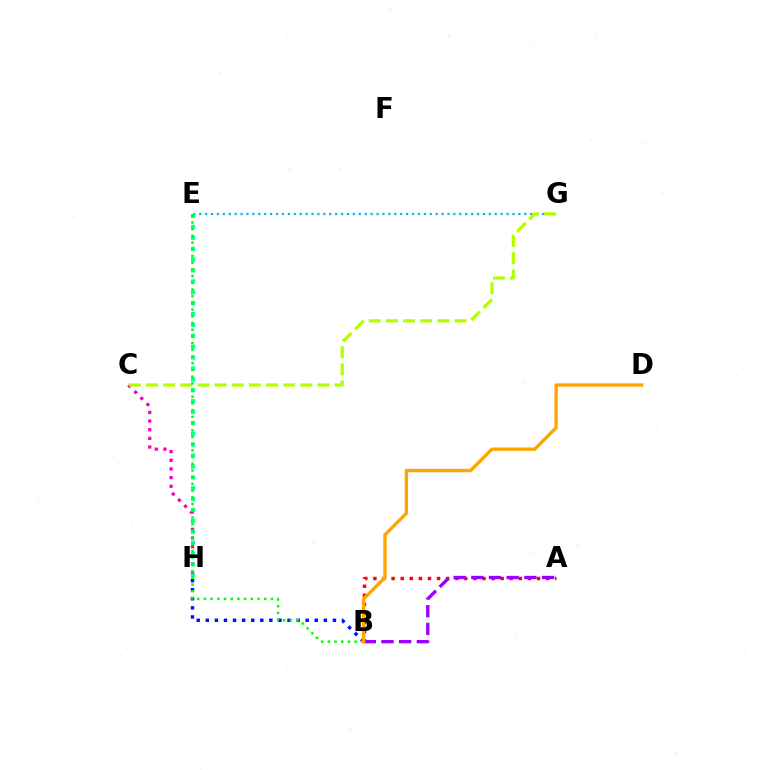{('B', 'H'): [{'color': '#0010ff', 'line_style': 'dotted', 'thickness': 2.47}], ('A', 'B'): [{'color': '#ff0000', 'line_style': 'dotted', 'thickness': 2.47}, {'color': '#9b00ff', 'line_style': 'dashed', 'thickness': 2.4}], ('E', 'G'): [{'color': '#00b5ff', 'line_style': 'dotted', 'thickness': 1.61}], ('C', 'H'): [{'color': '#ff00bd', 'line_style': 'dotted', 'thickness': 2.35}], ('E', 'H'): [{'color': '#00ff9d', 'line_style': 'dotted', 'thickness': 2.96}], ('C', 'G'): [{'color': '#b3ff00', 'line_style': 'dashed', 'thickness': 2.33}], ('B', 'E'): [{'color': '#08ff00', 'line_style': 'dotted', 'thickness': 1.82}], ('B', 'D'): [{'color': '#ffa500', 'line_style': 'solid', 'thickness': 2.43}]}